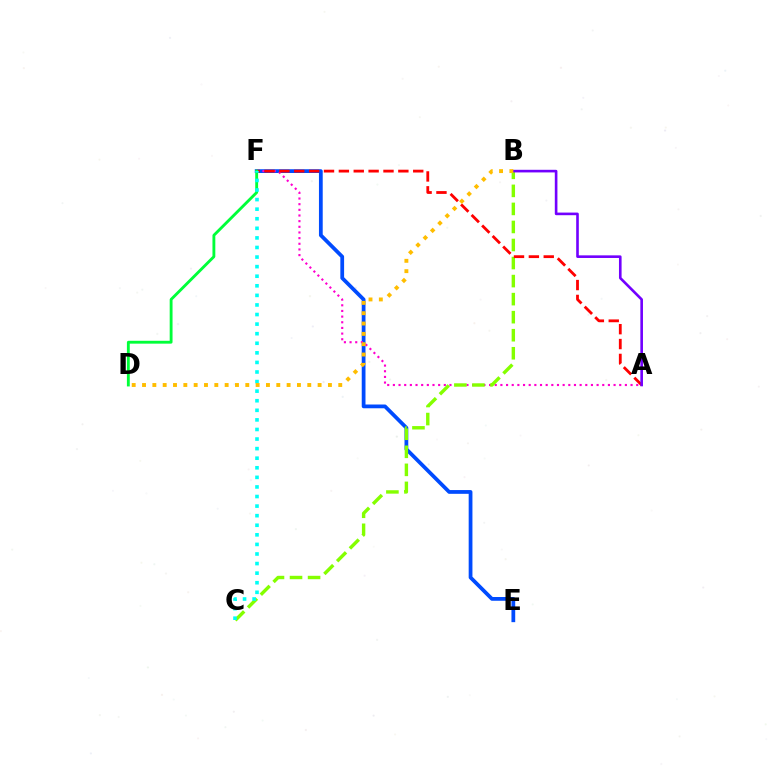{('E', 'F'): [{'color': '#004bff', 'line_style': 'solid', 'thickness': 2.71}], ('A', 'F'): [{'color': '#ff00cf', 'line_style': 'dotted', 'thickness': 1.54}, {'color': '#ff0000', 'line_style': 'dashed', 'thickness': 2.02}], ('B', 'C'): [{'color': '#84ff00', 'line_style': 'dashed', 'thickness': 2.45}], ('A', 'B'): [{'color': '#7200ff', 'line_style': 'solid', 'thickness': 1.89}], ('D', 'F'): [{'color': '#00ff39', 'line_style': 'solid', 'thickness': 2.06}], ('C', 'F'): [{'color': '#00fff6', 'line_style': 'dotted', 'thickness': 2.6}], ('B', 'D'): [{'color': '#ffbd00', 'line_style': 'dotted', 'thickness': 2.81}]}